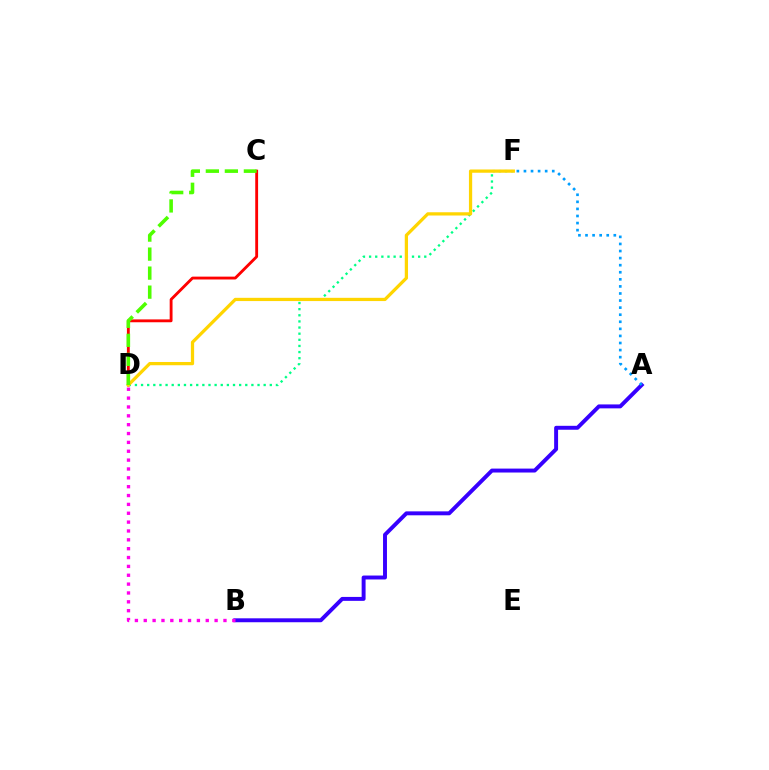{('C', 'D'): [{'color': '#ff0000', 'line_style': 'solid', 'thickness': 2.05}, {'color': '#4fff00', 'line_style': 'dashed', 'thickness': 2.58}], ('D', 'F'): [{'color': '#00ff86', 'line_style': 'dotted', 'thickness': 1.67}, {'color': '#ffd500', 'line_style': 'solid', 'thickness': 2.34}], ('A', 'B'): [{'color': '#3700ff', 'line_style': 'solid', 'thickness': 2.83}], ('A', 'F'): [{'color': '#009eff', 'line_style': 'dotted', 'thickness': 1.92}], ('B', 'D'): [{'color': '#ff00ed', 'line_style': 'dotted', 'thickness': 2.41}]}